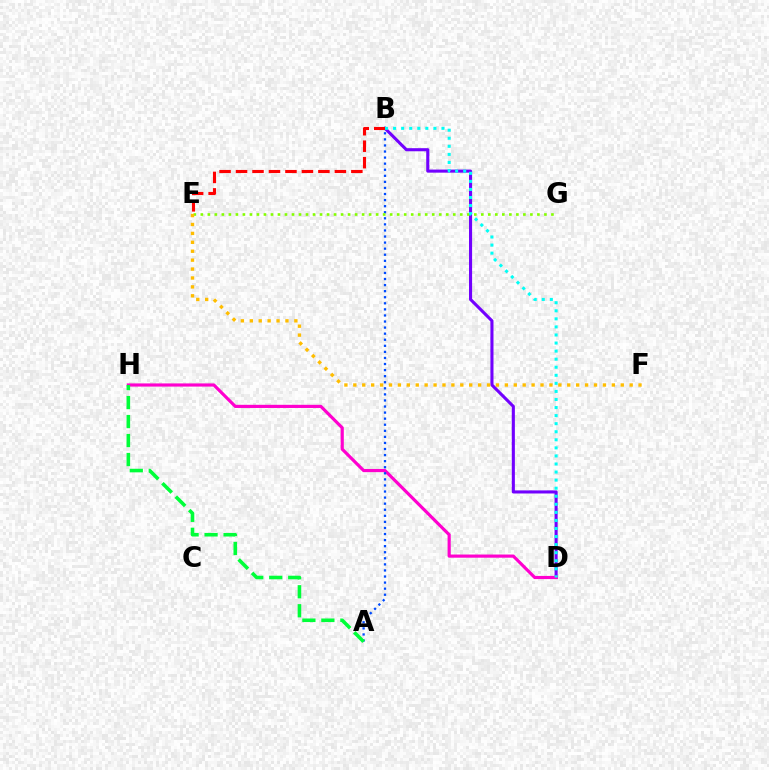{('B', 'D'): [{'color': '#7200ff', 'line_style': 'solid', 'thickness': 2.22}, {'color': '#00fff6', 'line_style': 'dotted', 'thickness': 2.19}], ('B', 'E'): [{'color': '#ff0000', 'line_style': 'dashed', 'thickness': 2.24}], ('D', 'H'): [{'color': '#ff00cf', 'line_style': 'solid', 'thickness': 2.28}], ('A', 'B'): [{'color': '#004bff', 'line_style': 'dotted', 'thickness': 1.65}], ('E', 'G'): [{'color': '#84ff00', 'line_style': 'dotted', 'thickness': 1.91}], ('E', 'F'): [{'color': '#ffbd00', 'line_style': 'dotted', 'thickness': 2.42}], ('A', 'H'): [{'color': '#00ff39', 'line_style': 'dashed', 'thickness': 2.58}]}